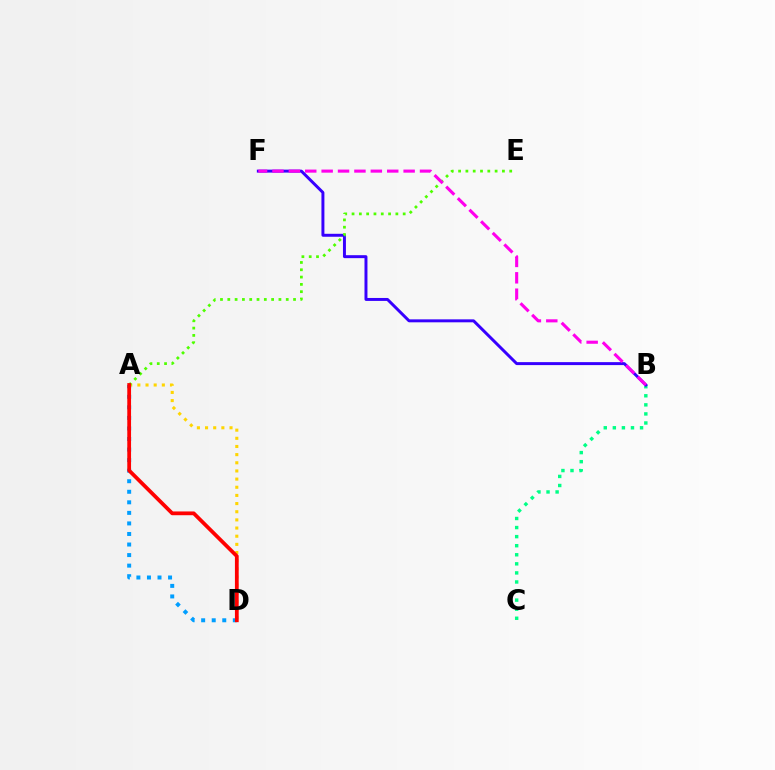{('B', 'C'): [{'color': '#00ff86', 'line_style': 'dotted', 'thickness': 2.46}], ('B', 'F'): [{'color': '#3700ff', 'line_style': 'solid', 'thickness': 2.13}, {'color': '#ff00ed', 'line_style': 'dashed', 'thickness': 2.23}], ('A', 'D'): [{'color': '#ffd500', 'line_style': 'dotted', 'thickness': 2.22}, {'color': '#009eff', 'line_style': 'dotted', 'thickness': 2.87}, {'color': '#ff0000', 'line_style': 'solid', 'thickness': 2.71}], ('A', 'E'): [{'color': '#4fff00', 'line_style': 'dotted', 'thickness': 1.98}]}